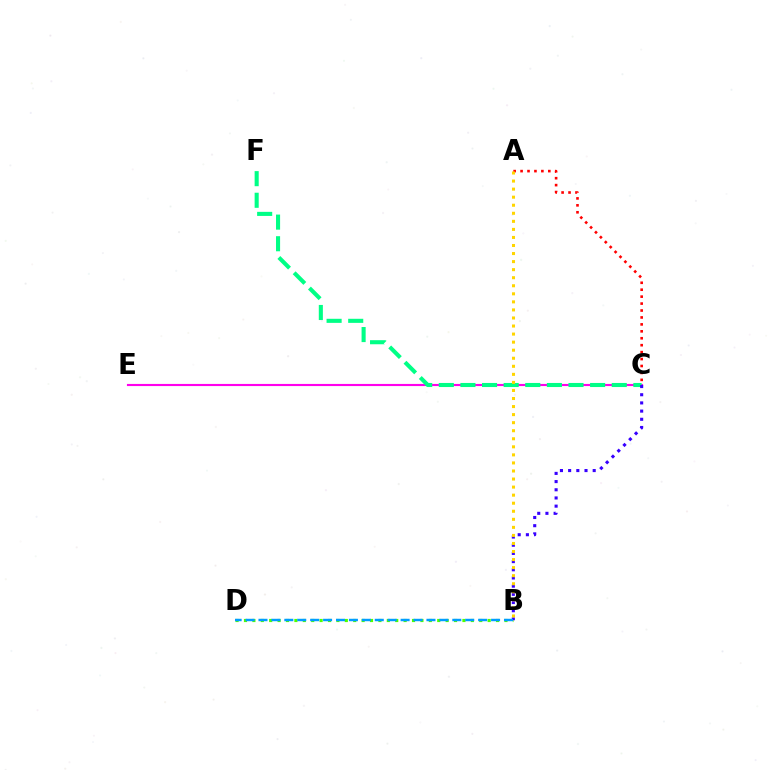{('B', 'D'): [{'color': '#4fff00', 'line_style': 'dotted', 'thickness': 2.28}, {'color': '#009eff', 'line_style': 'dashed', 'thickness': 1.76}], ('C', 'E'): [{'color': '#ff00ed', 'line_style': 'solid', 'thickness': 1.53}], ('C', 'F'): [{'color': '#00ff86', 'line_style': 'dashed', 'thickness': 2.94}], ('B', 'C'): [{'color': '#3700ff', 'line_style': 'dotted', 'thickness': 2.22}], ('A', 'C'): [{'color': '#ff0000', 'line_style': 'dotted', 'thickness': 1.88}], ('A', 'B'): [{'color': '#ffd500', 'line_style': 'dotted', 'thickness': 2.19}]}